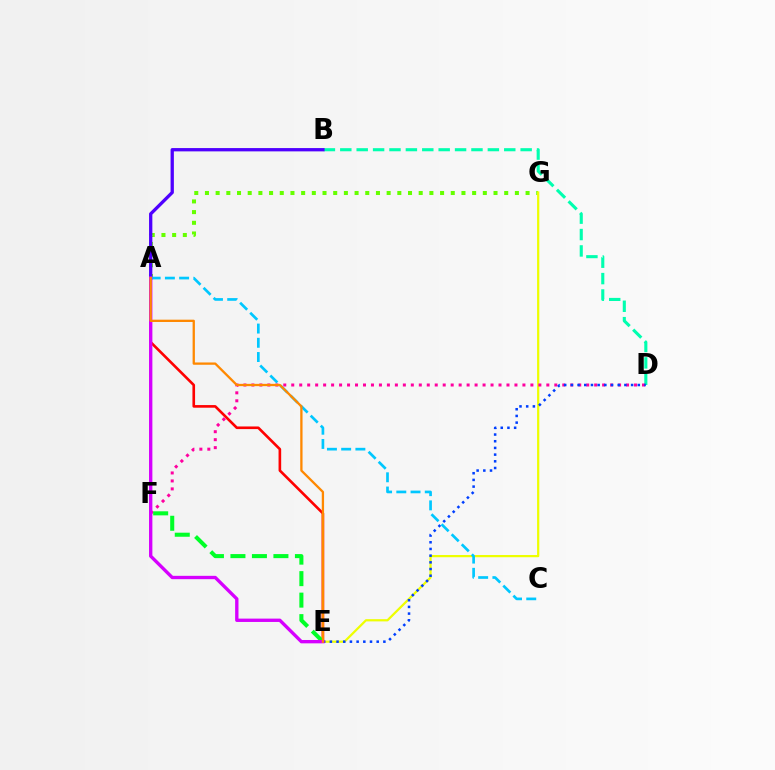{('B', 'D'): [{'color': '#00ffaf', 'line_style': 'dashed', 'thickness': 2.23}], ('A', 'G'): [{'color': '#66ff00', 'line_style': 'dotted', 'thickness': 2.9}], ('E', 'G'): [{'color': '#eeff00', 'line_style': 'solid', 'thickness': 1.61}], ('A', 'E'): [{'color': '#ff0000', 'line_style': 'solid', 'thickness': 1.89}, {'color': '#d600ff', 'line_style': 'solid', 'thickness': 2.41}, {'color': '#ff8800', 'line_style': 'solid', 'thickness': 1.66}], ('D', 'F'): [{'color': '#ff00a0', 'line_style': 'dotted', 'thickness': 2.17}], ('A', 'B'): [{'color': '#4f00ff', 'line_style': 'solid', 'thickness': 2.38}], ('D', 'E'): [{'color': '#003fff', 'line_style': 'dotted', 'thickness': 1.82}], ('E', 'F'): [{'color': '#00ff27', 'line_style': 'dashed', 'thickness': 2.92}], ('A', 'C'): [{'color': '#00c7ff', 'line_style': 'dashed', 'thickness': 1.93}]}